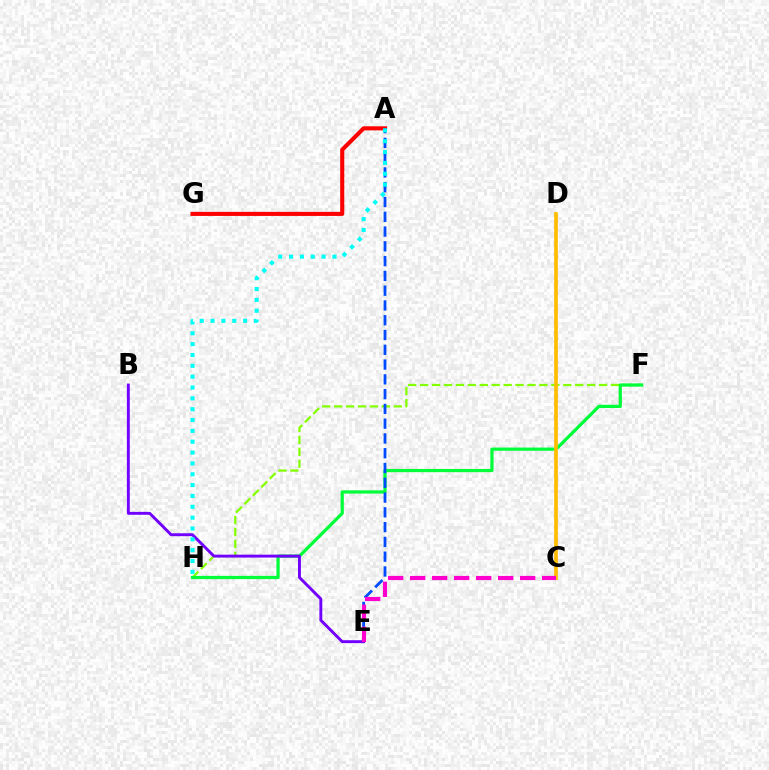{('A', 'G'): [{'color': '#ff0000', 'line_style': 'solid', 'thickness': 2.95}], ('F', 'H'): [{'color': '#84ff00', 'line_style': 'dashed', 'thickness': 1.62}, {'color': '#00ff39', 'line_style': 'solid', 'thickness': 2.32}], ('A', 'E'): [{'color': '#004bff', 'line_style': 'dashed', 'thickness': 2.01}], ('B', 'E'): [{'color': '#7200ff', 'line_style': 'solid', 'thickness': 2.09}], ('A', 'H'): [{'color': '#00fff6', 'line_style': 'dotted', 'thickness': 2.95}], ('C', 'D'): [{'color': '#ffbd00', 'line_style': 'solid', 'thickness': 2.67}], ('C', 'E'): [{'color': '#ff00cf', 'line_style': 'dashed', 'thickness': 2.99}]}